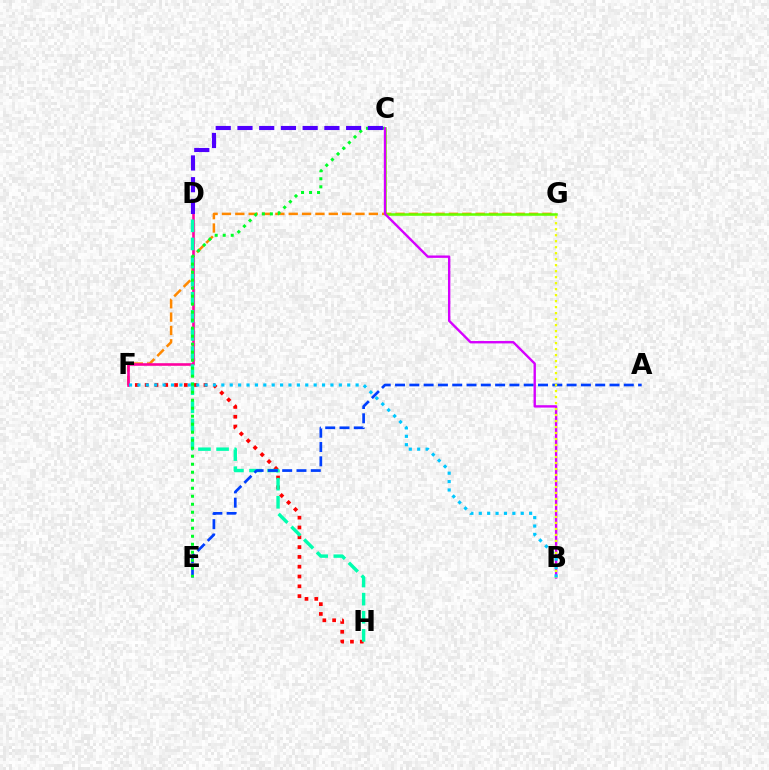{('F', 'G'): [{'color': '#ff8800', 'line_style': 'dashed', 'thickness': 1.81}], ('F', 'H'): [{'color': '#ff0000', 'line_style': 'dotted', 'thickness': 2.66}], ('D', 'F'): [{'color': '#ff00a0', 'line_style': 'solid', 'thickness': 1.88}], ('C', 'G'): [{'color': '#66ff00', 'line_style': 'solid', 'thickness': 1.83}], ('D', 'H'): [{'color': '#00ffaf', 'line_style': 'dashed', 'thickness': 2.46}], ('A', 'E'): [{'color': '#003fff', 'line_style': 'dashed', 'thickness': 1.94}], ('C', 'E'): [{'color': '#00ff27', 'line_style': 'dotted', 'thickness': 2.17}], ('C', 'D'): [{'color': '#4f00ff', 'line_style': 'dashed', 'thickness': 2.95}], ('B', 'C'): [{'color': '#d600ff', 'line_style': 'solid', 'thickness': 1.71}], ('B', 'G'): [{'color': '#eeff00', 'line_style': 'dotted', 'thickness': 1.63}], ('B', 'F'): [{'color': '#00c7ff', 'line_style': 'dotted', 'thickness': 2.28}]}